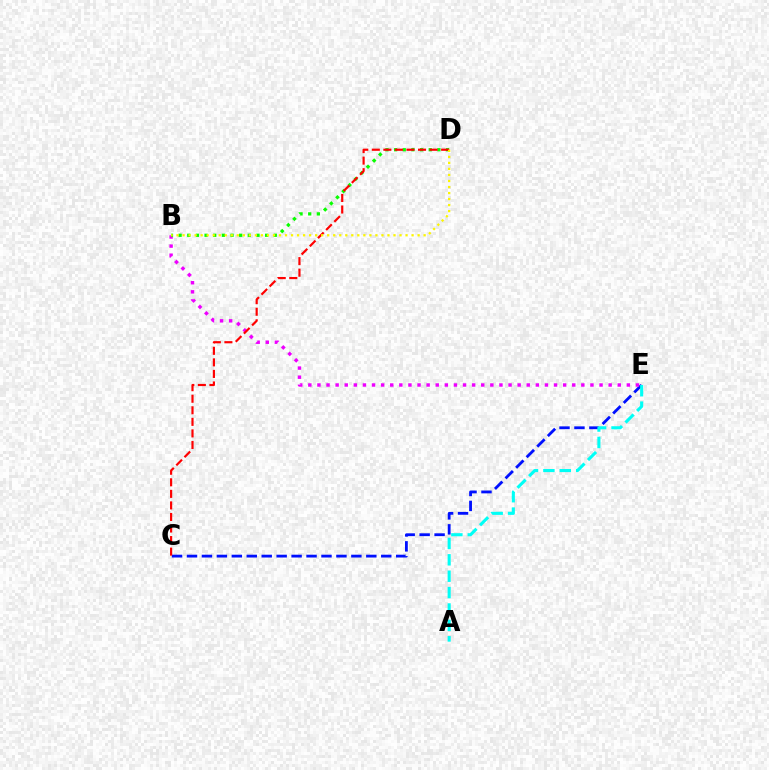{('C', 'E'): [{'color': '#0010ff', 'line_style': 'dashed', 'thickness': 2.03}], ('B', 'E'): [{'color': '#ee00ff', 'line_style': 'dotted', 'thickness': 2.47}], ('B', 'D'): [{'color': '#08ff00', 'line_style': 'dotted', 'thickness': 2.35}, {'color': '#fcf500', 'line_style': 'dotted', 'thickness': 1.64}], ('C', 'D'): [{'color': '#ff0000', 'line_style': 'dashed', 'thickness': 1.57}], ('A', 'E'): [{'color': '#00fff6', 'line_style': 'dashed', 'thickness': 2.23}]}